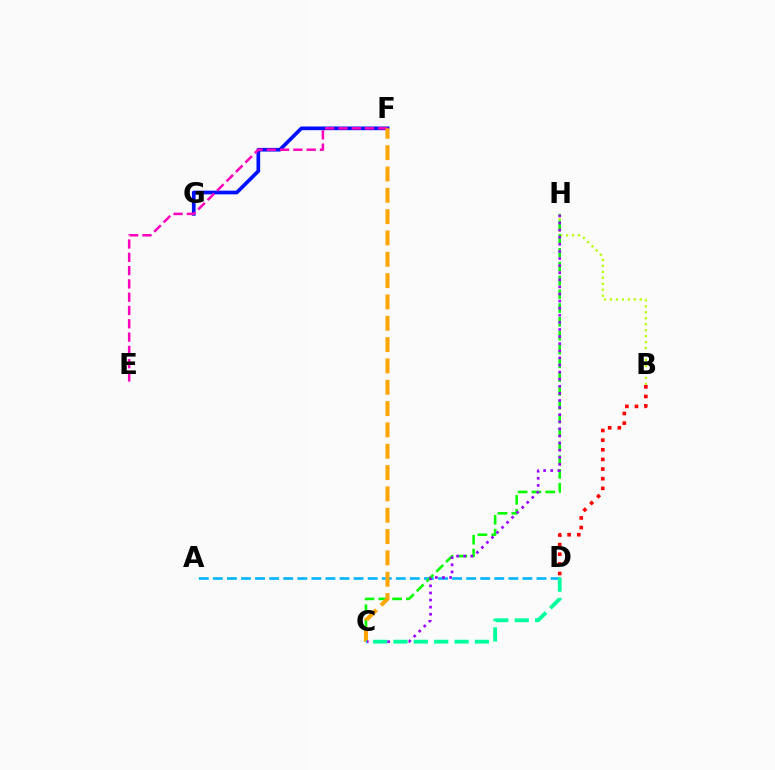{('F', 'G'): [{'color': '#0010ff', 'line_style': 'solid', 'thickness': 2.65}], ('A', 'D'): [{'color': '#00b5ff', 'line_style': 'dashed', 'thickness': 1.91}], ('E', 'F'): [{'color': '#ff00bd', 'line_style': 'dashed', 'thickness': 1.81}], ('B', 'H'): [{'color': '#b3ff00', 'line_style': 'dotted', 'thickness': 1.62}], ('C', 'H'): [{'color': '#08ff00', 'line_style': 'dashed', 'thickness': 1.88}, {'color': '#9b00ff', 'line_style': 'dotted', 'thickness': 1.93}], ('B', 'D'): [{'color': '#ff0000', 'line_style': 'dotted', 'thickness': 2.62}], ('C', 'F'): [{'color': '#ffa500', 'line_style': 'dashed', 'thickness': 2.9}], ('C', 'D'): [{'color': '#00ff9d', 'line_style': 'dashed', 'thickness': 2.77}]}